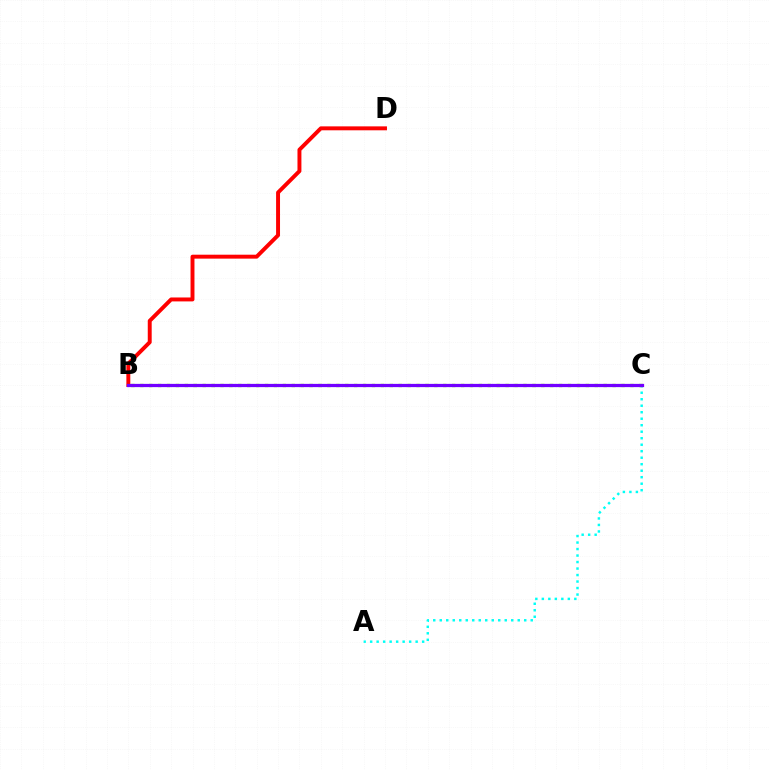{('B', 'D'): [{'color': '#ff0000', 'line_style': 'solid', 'thickness': 2.83}], ('A', 'C'): [{'color': '#00fff6', 'line_style': 'dotted', 'thickness': 1.77}], ('B', 'C'): [{'color': '#84ff00', 'line_style': 'dotted', 'thickness': 2.42}, {'color': '#7200ff', 'line_style': 'solid', 'thickness': 2.33}]}